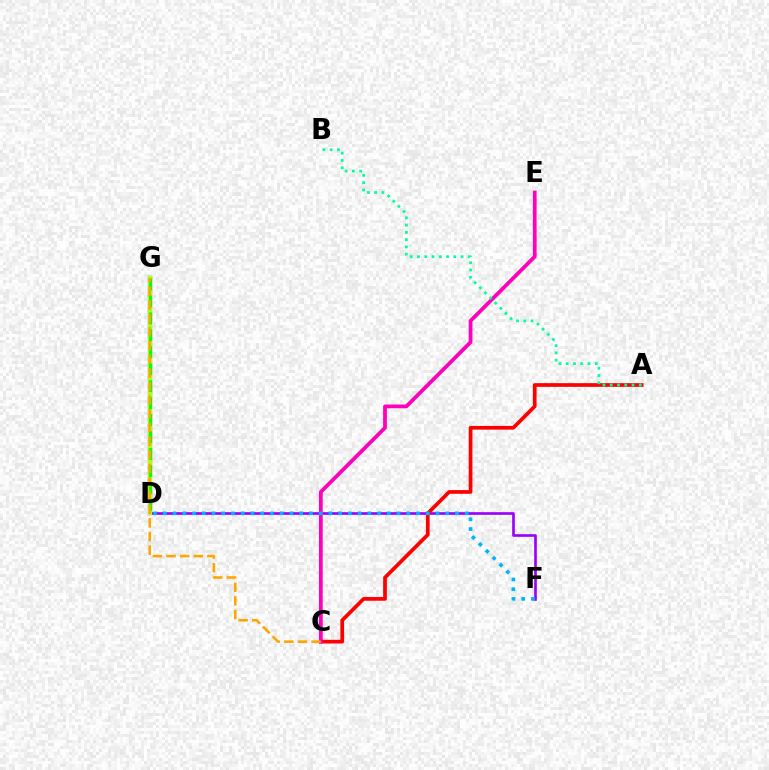{('D', 'G'): [{'color': '#0010ff', 'line_style': 'solid', 'thickness': 3.0}, {'color': '#b3ff00', 'line_style': 'solid', 'thickness': 2.94}, {'color': '#08ff00', 'line_style': 'dashed', 'thickness': 2.3}], ('D', 'F'): [{'color': '#9b00ff', 'line_style': 'solid', 'thickness': 1.91}, {'color': '#00b5ff', 'line_style': 'dotted', 'thickness': 2.65}], ('A', 'C'): [{'color': '#ff0000', 'line_style': 'solid', 'thickness': 2.67}], ('C', 'E'): [{'color': '#ff00bd', 'line_style': 'solid', 'thickness': 2.71}], ('A', 'B'): [{'color': '#00ff9d', 'line_style': 'dotted', 'thickness': 1.98}], ('C', 'G'): [{'color': '#ffa500', 'line_style': 'dashed', 'thickness': 1.85}]}